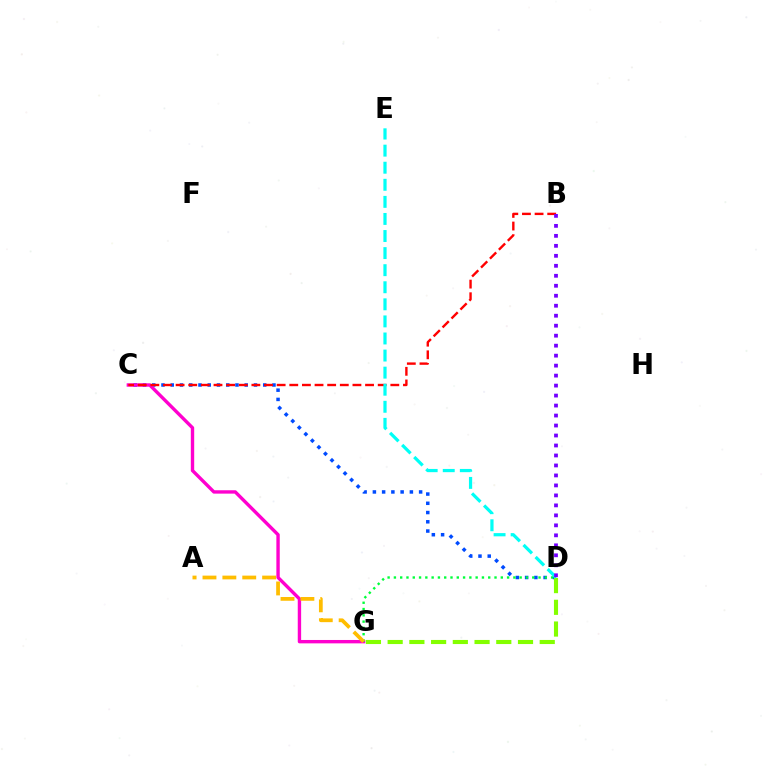{('C', 'D'): [{'color': '#004bff', 'line_style': 'dotted', 'thickness': 2.51}], ('C', 'G'): [{'color': '#ff00cf', 'line_style': 'solid', 'thickness': 2.43}], ('B', 'C'): [{'color': '#ff0000', 'line_style': 'dashed', 'thickness': 1.72}], ('D', 'G'): [{'color': '#00ff39', 'line_style': 'dotted', 'thickness': 1.71}, {'color': '#84ff00', 'line_style': 'dashed', 'thickness': 2.95}], ('A', 'G'): [{'color': '#ffbd00', 'line_style': 'dashed', 'thickness': 2.7}], ('D', 'E'): [{'color': '#00fff6', 'line_style': 'dashed', 'thickness': 2.32}], ('B', 'D'): [{'color': '#7200ff', 'line_style': 'dotted', 'thickness': 2.71}]}